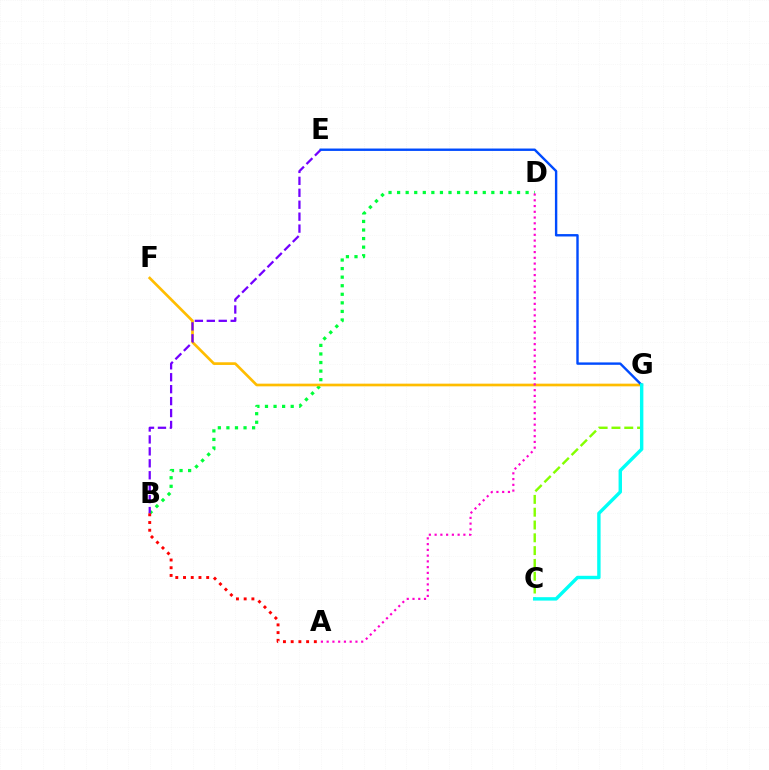{('B', 'D'): [{'color': '#00ff39', 'line_style': 'dotted', 'thickness': 2.33}], ('F', 'G'): [{'color': '#ffbd00', 'line_style': 'solid', 'thickness': 1.93}], ('B', 'E'): [{'color': '#7200ff', 'line_style': 'dashed', 'thickness': 1.62}], ('E', 'G'): [{'color': '#004bff', 'line_style': 'solid', 'thickness': 1.73}], ('C', 'G'): [{'color': '#84ff00', 'line_style': 'dashed', 'thickness': 1.74}, {'color': '#00fff6', 'line_style': 'solid', 'thickness': 2.46}], ('A', 'B'): [{'color': '#ff0000', 'line_style': 'dotted', 'thickness': 2.1}], ('A', 'D'): [{'color': '#ff00cf', 'line_style': 'dotted', 'thickness': 1.56}]}